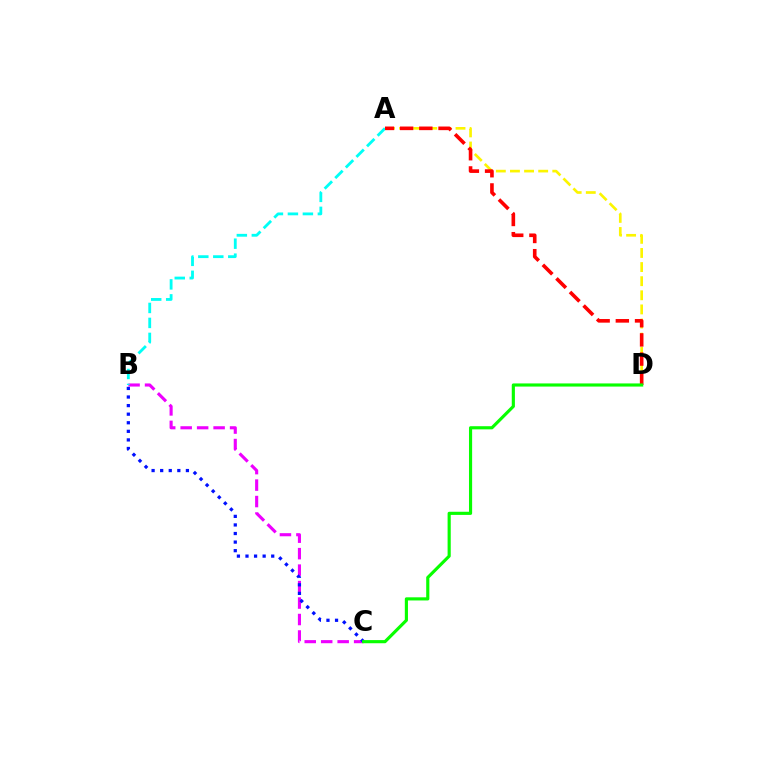{('A', 'D'): [{'color': '#fcf500', 'line_style': 'dashed', 'thickness': 1.92}, {'color': '#ff0000', 'line_style': 'dashed', 'thickness': 2.61}], ('B', 'C'): [{'color': '#ee00ff', 'line_style': 'dashed', 'thickness': 2.24}, {'color': '#0010ff', 'line_style': 'dotted', 'thickness': 2.33}], ('A', 'B'): [{'color': '#00fff6', 'line_style': 'dashed', 'thickness': 2.04}], ('C', 'D'): [{'color': '#08ff00', 'line_style': 'solid', 'thickness': 2.26}]}